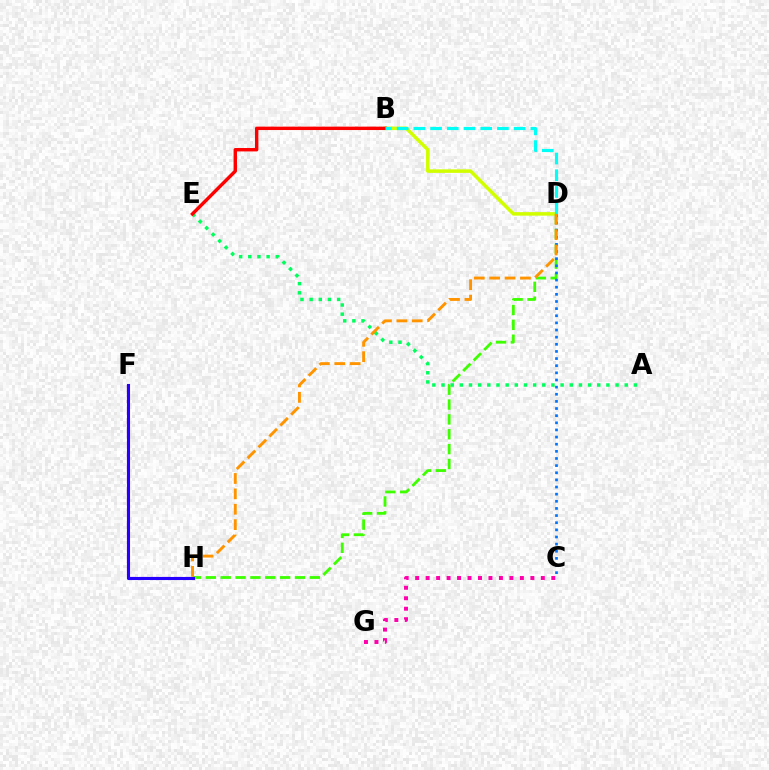{('A', 'E'): [{'color': '#00ff5c', 'line_style': 'dotted', 'thickness': 2.49}], ('D', 'H'): [{'color': '#3dff00', 'line_style': 'dashed', 'thickness': 2.02}, {'color': '#ff9400', 'line_style': 'dashed', 'thickness': 2.09}], ('B', 'D'): [{'color': '#d1ff00', 'line_style': 'solid', 'thickness': 2.53}, {'color': '#00fff6', 'line_style': 'dashed', 'thickness': 2.27}], ('C', 'G'): [{'color': '#ff00ac', 'line_style': 'dotted', 'thickness': 2.85}], ('B', 'E'): [{'color': '#ff0000', 'line_style': 'solid', 'thickness': 2.45}], ('F', 'H'): [{'color': '#b900ff', 'line_style': 'dashed', 'thickness': 1.55}, {'color': '#2500ff', 'line_style': 'solid', 'thickness': 2.21}], ('C', 'D'): [{'color': '#0074ff', 'line_style': 'dotted', 'thickness': 1.94}]}